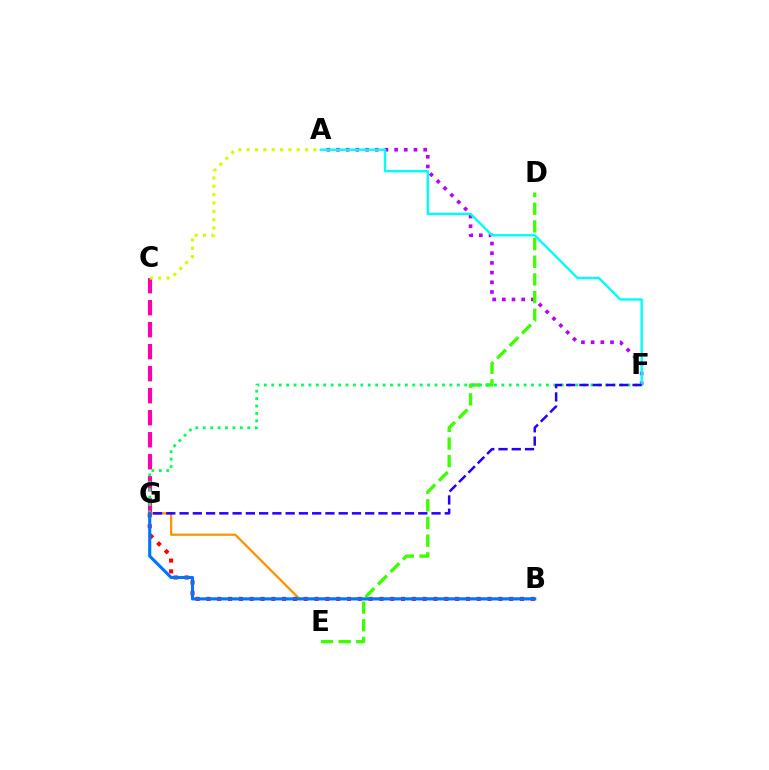{('C', 'G'): [{'color': '#ff00ac', 'line_style': 'dashed', 'thickness': 2.99}], ('A', 'F'): [{'color': '#b900ff', 'line_style': 'dotted', 'thickness': 2.63}, {'color': '#00fff6', 'line_style': 'solid', 'thickness': 1.73}], ('D', 'E'): [{'color': '#3dff00', 'line_style': 'dashed', 'thickness': 2.4}], ('B', 'G'): [{'color': '#ff9400', 'line_style': 'solid', 'thickness': 1.65}, {'color': '#ff0000', 'line_style': 'dotted', 'thickness': 2.94}, {'color': '#0074ff', 'line_style': 'solid', 'thickness': 2.24}], ('F', 'G'): [{'color': '#00ff5c', 'line_style': 'dotted', 'thickness': 2.02}, {'color': '#2500ff', 'line_style': 'dashed', 'thickness': 1.8}], ('A', 'C'): [{'color': '#d1ff00', 'line_style': 'dotted', 'thickness': 2.27}]}